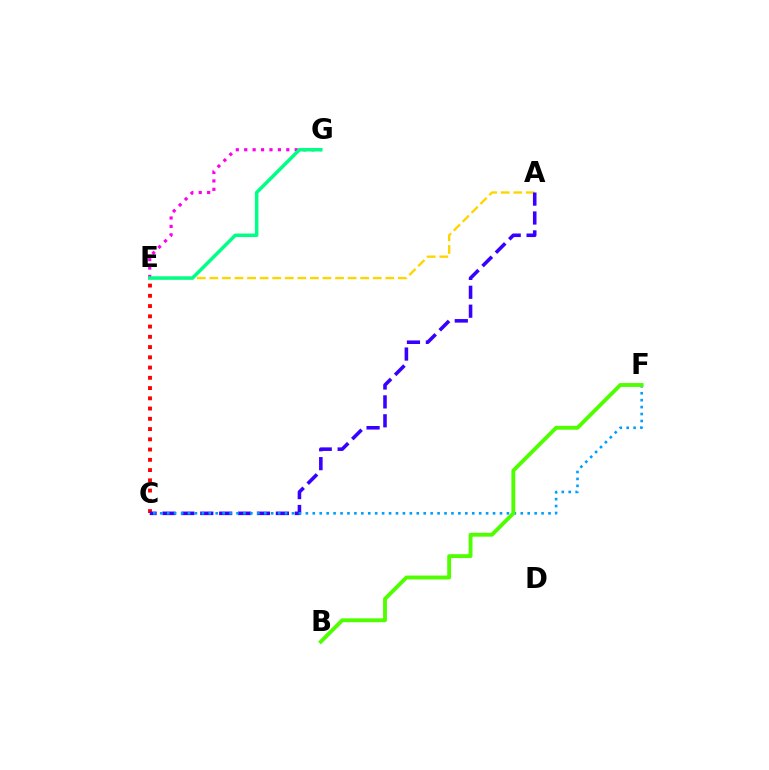{('A', 'E'): [{'color': '#ffd500', 'line_style': 'dashed', 'thickness': 1.71}], ('C', 'E'): [{'color': '#ff0000', 'line_style': 'dotted', 'thickness': 2.78}], ('A', 'C'): [{'color': '#3700ff', 'line_style': 'dashed', 'thickness': 2.57}], ('C', 'F'): [{'color': '#009eff', 'line_style': 'dotted', 'thickness': 1.88}], ('B', 'F'): [{'color': '#4fff00', 'line_style': 'solid', 'thickness': 2.79}], ('E', 'G'): [{'color': '#ff00ed', 'line_style': 'dotted', 'thickness': 2.29}, {'color': '#00ff86', 'line_style': 'solid', 'thickness': 2.52}]}